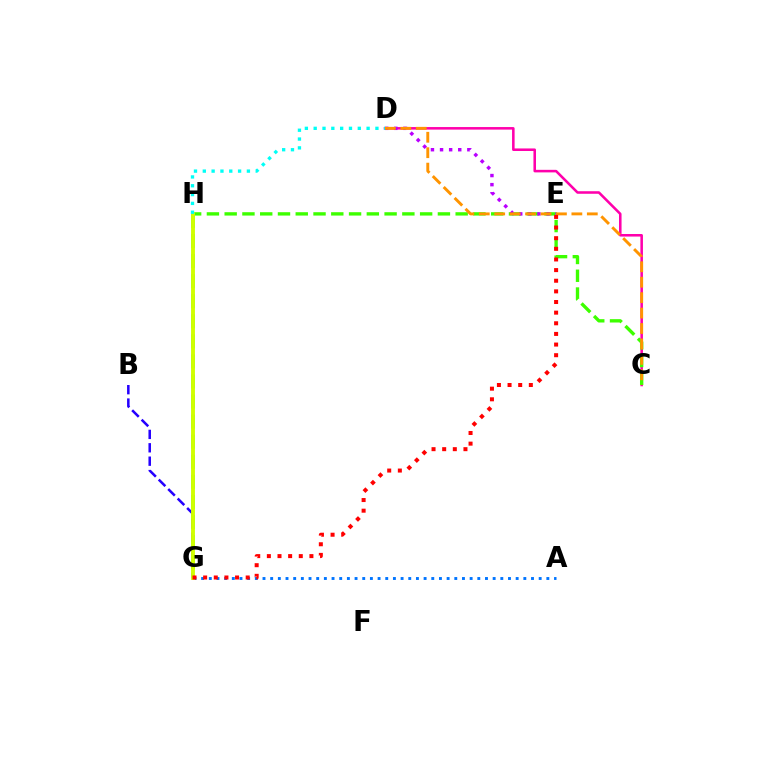{('G', 'H'): [{'color': '#00ff5c', 'line_style': 'dashed', 'thickness': 2.72}, {'color': '#d1ff00', 'line_style': 'solid', 'thickness': 2.79}], ('C', 'D'): [{'color': '#ff00ac', 'line_style': 'solid', 'thickness': 1.84}, {'color': '#ff9400', 'line_style': 'dashed', 'thickness': 2.1}], ('C', 'H'): [{'color': '#3dff00', 'line_style': 'dashed', 'thickness': 2.41}], ('B', 'G'): [{'color': '#2500ff', 'line_style': 'dashed', 'thickness': 1.82}], ('A', 'G'): [{'color': '#0074ff', 'line_style': 'dotted', 'thickness': 2.08}], ('D', 'E'): [{'color': '#b900ff', 'line_style': 'dotted', 'thickness': 2.47}], ('E', 'G'): [{'color': '#ff0000', 'line_style': 'dotted', 'thickness': 2.89}], ('D', 'H'): [{'color': '#00fff6', 'line_style': 'dotted', 'thickness': 2.4}]}